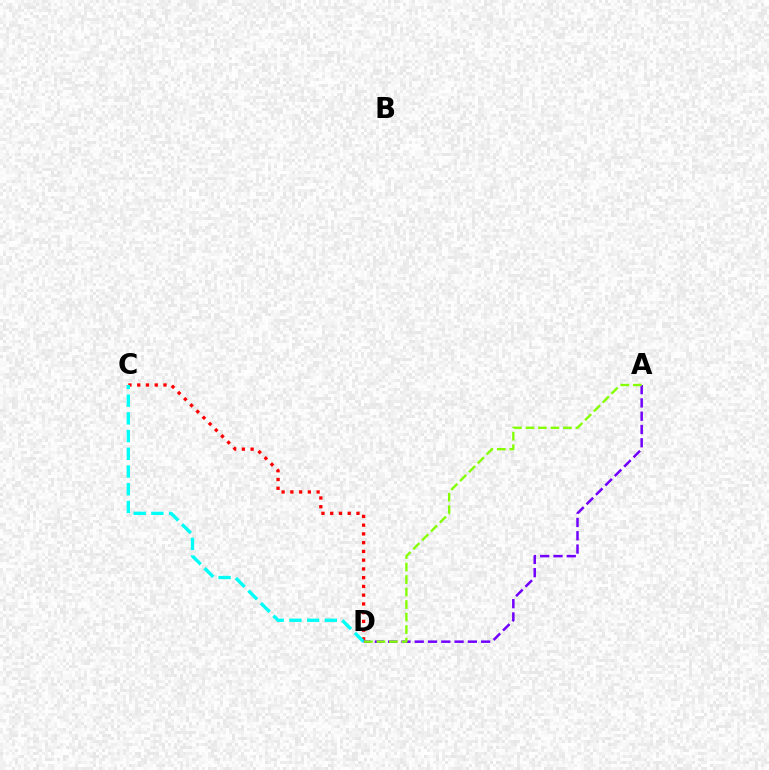{('C', 'D'): [{'color': '#ff0000', 'line_style': 'dotted', 'thickness': 2.38}, {'color': '#00fff6', 'line_style': 'dashed', 'thickness': 2.41}], ('A', 'D'): [{'color': '#7200ff', 'line_style': 'dashed', 'thickness': 1.8}, {'color': '#84ff00', 'line_style': 'dashed', 'thickness': 1.7}]}